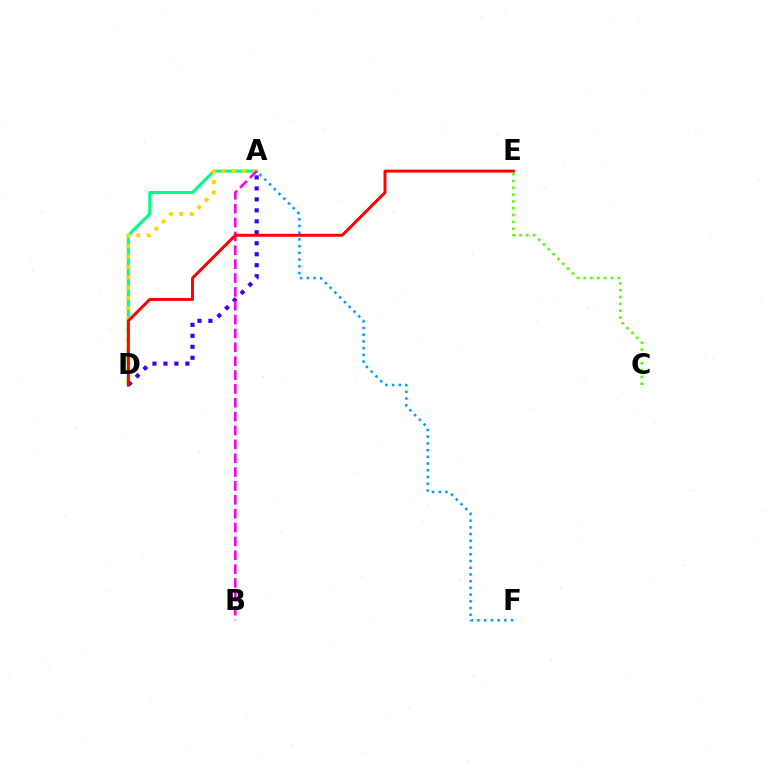{('A', 'D'): [{'color': '#00ff86', 'line_style': 'solid', 'thickness': 2.18}, {'color': '#ffd500', 'line_style': 'dotted', 'thickness': 2.82}, {'color': '#3700ff', 'line_style': 'dotted', 'thickness': 2.98}], ('C', 'E'): [{'color': '#4fff00', 'line_style': 'dotted', 'thickness': 1.85}], ('A', 'F'): [{'color': '#009eff', 'line_style': 'dotted', 'thickness': 1.83}], ('A', 'B'): [{'color': '#ff00ed', 'line_style': 'dashed', 'thickness': 1.88}], ('D', 'E'): [{'color': '#ff0000', 'line_style': 'solid', 'thickness': 2.11}]}